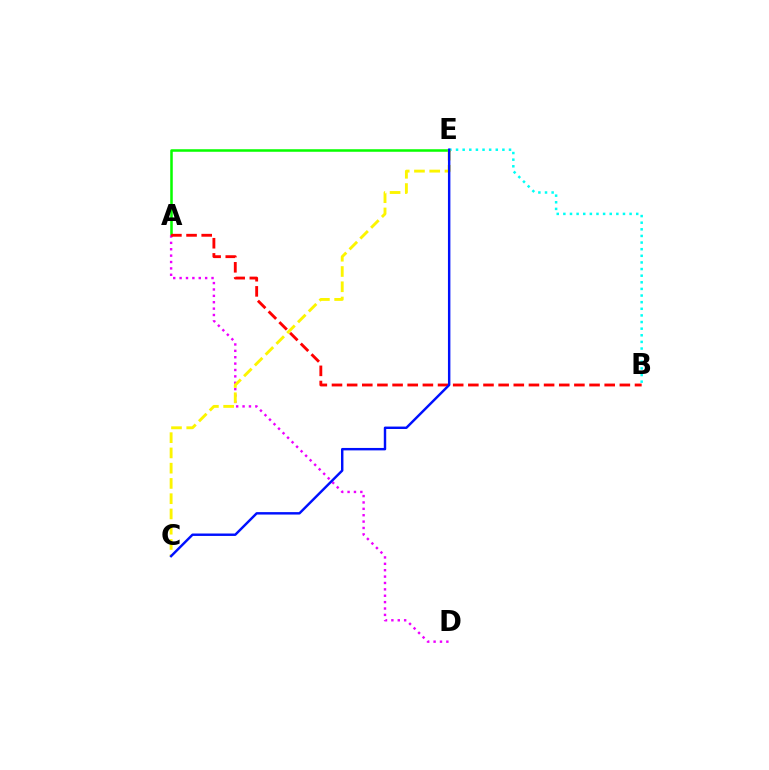{('A', 'E'): [{'color': '#08ff00', 'line_style': 'solid', 'thickness': 1.82}], ('B', 'E'): [{'color': '#00fff6', 'line_style': 'dotted', 'thickness': 1.8}], ('A', 'D'): [{'color': '#ee00ff', 'line_style': 'dotted', 'thickness': 1.73}], ('C', 'E'): [{'color': '#fcf500', 'line_style': 'dashed', 'thickness': 2.07}, {'color': '#0010ff', 'line_style': 'solid', 'thickness': 1.75}], ('A', 'B'): [{'color': '#ff0000', 'line_style': 'dashed', 'thickness': 2.06}]}